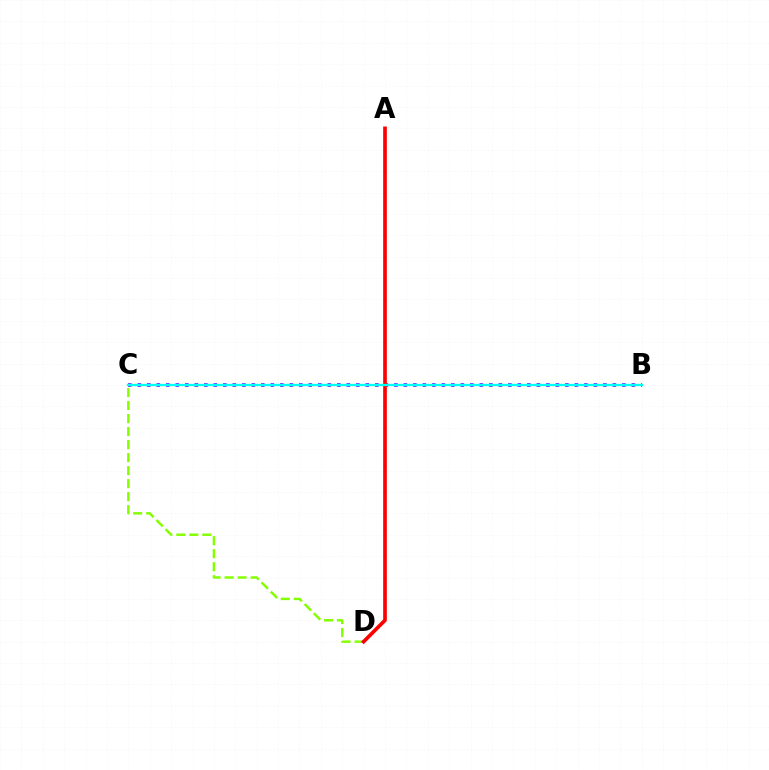{('C', 'D'): [{'color': '#84ff00', 'line_style': 'dashed', 'thickness': 1.77}], ('B', 'C'): [{'color': '#7200ff', 'line_style': 'dotted', 'thickness': 2.58}, {'color': '#00fff6', 'line_style': 'solid', 'thickness': 1.68}], ('A', 'D'): [{'color': '#ff0000', 'line_style': 'solid', 'thickness': 2.64}]}